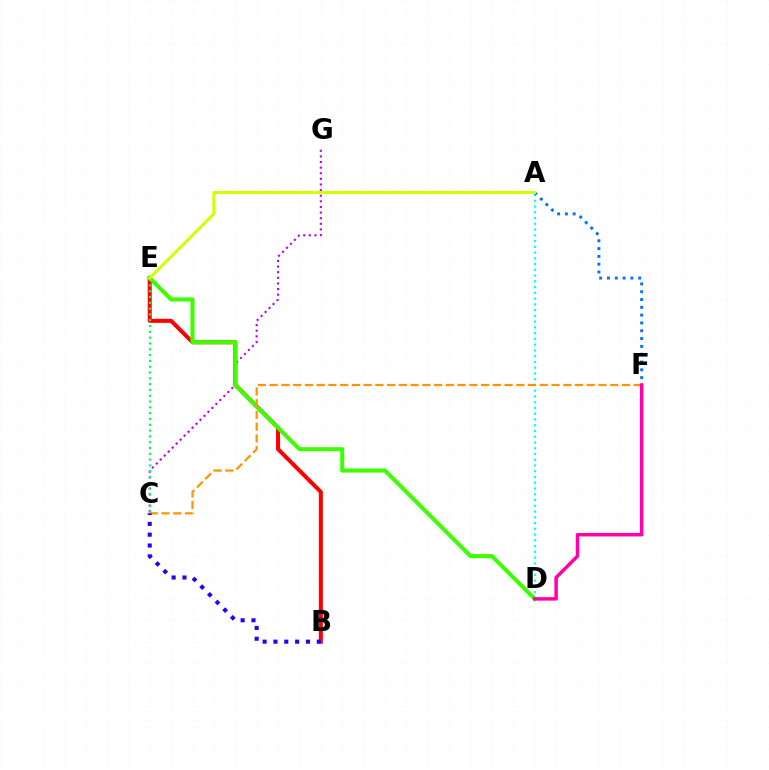{('A', 'D'): [{'color': '#00fff6', 'line_style': 'dotted', 'thickness': 1.56}], ('C', 'G'): [{'color': '#b900ff', 'line_style': 'dotted', 'thickness': 1.53}], ('B', 'E'): [{'color': '#ff0000', 'line_style': 'solid', 'thickness': 2.91}], ('A', 'F'): [{'color': '#0074ff', 'line_style': 'dotted', 'thickness': 2.12}], ('C', 'E'): [{'color': '#00ff5c', 'line_style': 'dotted', 'thickness': 1.58}], ('D', 'E'): [{'color': '#3dff00', 'line_style': 'solid', 'thickness': 2.93}], ('C', 'F'): [{'color': '#ff9400', 'line_style': 'dashed', 'thickness': 1.6}], ('D', 'F'): [{'color': '#ff00ac', 'line_style': 'solid', 'thickness': 2.5}], ('B', 'C'): [{'color': '#2500ff', 'line_style': 'dotted', 'thickness': 2.94}], ('A', 'E'): [{'color': '#d1ff00', 'line_style': 'solid', 'thickness': 2.15}]}